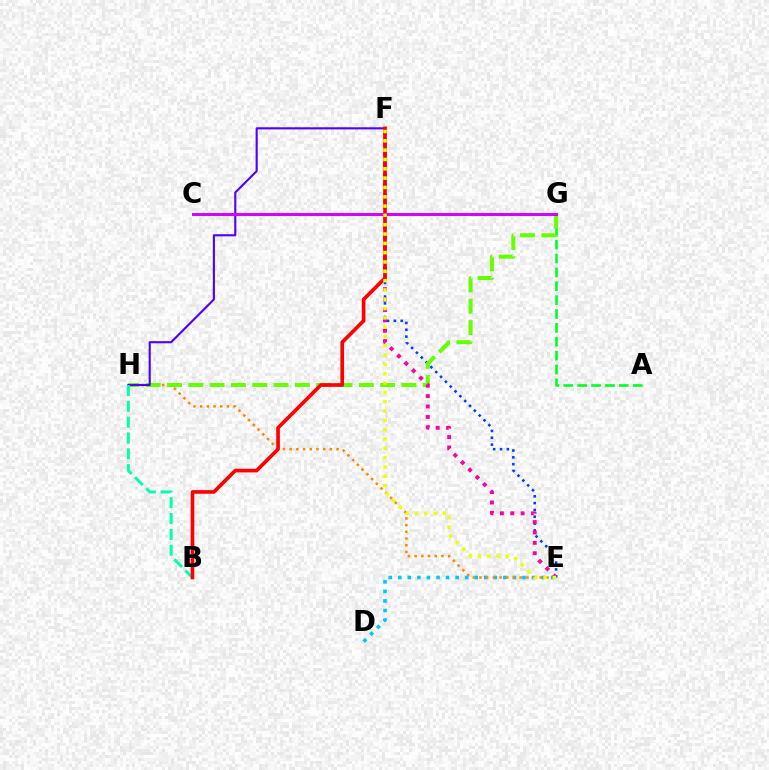{('D', 'E'): [{'color': '#00c7ff', 'line_style': 'dotted', 'thickness': 2.6}], ('E', 'H'): [{'color': '#ff8800', 'line_style': 'dotted', 'thickness': 1.82}], ('A', 'G'): [{'color': '#00ff27', 'line_style': 'dashed', 'thickness': 1.89}], ('E', 'F'): [{'color': '#003fff', 'line_style': 'dotted', 'thickness': 1.86}, {'color': '#ff00a0', 'line_style': 'dotted', 'thickness': 2.82}, {'color': '#eeff00', 'line_style': 'dotted', 'thickness': 2.53}], ('G', 'H'): [{'color': '#66ff00', 'line_style': 'dashed', 'thickness': 2.9}], ('F', 'H'): [{'color': '#4f00ff', 'line_style': 'solid', 'thickness': 1.52}], ('B', 'H'): [{'color': '#00ffaf', 'line_style': 'dashed', 'thickness': 2.15}], ('B', 'F'): [{'color': '#ff0000', 'line_style': 'solid', 'thickness': 2.63}], ('C', 'G'): [{'color': '#d600ff', 'line_style': 'solid', 'thickness': 2.14}]}